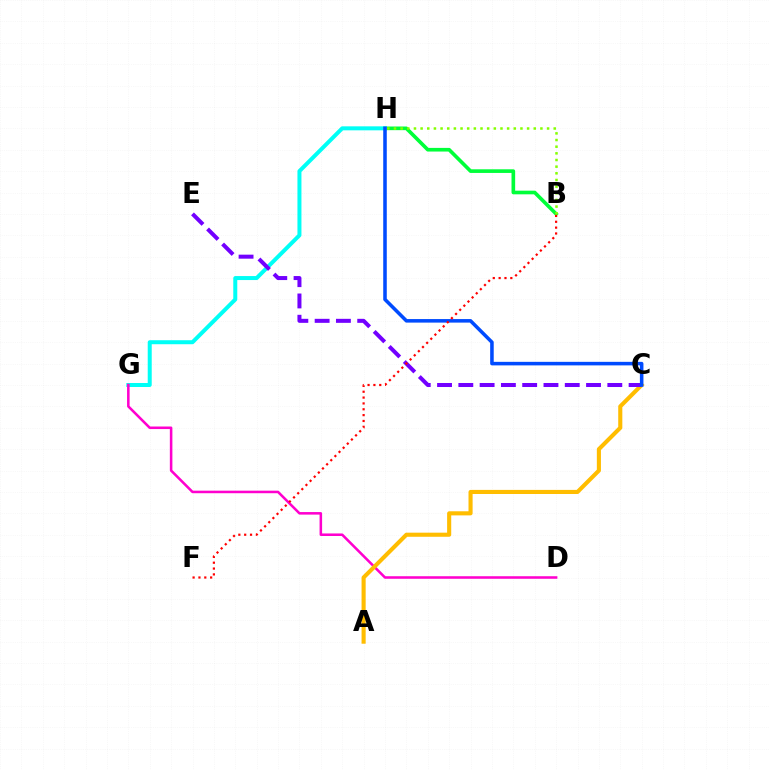{('B', 'H'): [{'color': '#00ff39', 'line_style': 'solid', 'thickness': 2.63}, {'color': '#84ff00', 'line_style': 'dotted', 'thickness': 1.81}], ('G', 'H'): [{'color': '#00fff6', 'line_style': 'solid', 'thickness': 2.88}], ('D', 'G'): [{'color': '#ff00cf', 'line_style': 'solid', 'thickness': 1.83}], ('A', 'C'): [{'color': '#ffbd00', 'line_style': 'solid', 'thickness': 2.95}], ('C', 'E'): [{'color': '#7200ff', 'line_style': 'dashed', 'thickness': 2.89}], ('C', 'H'): [{'color': '#004bff', 'line_style': 'solid', 'thickness': 2.55}], ('B', 'F'): [{'color': '#ff0000', 'line_style': 'dotted', 'thickness': 1.59}]}